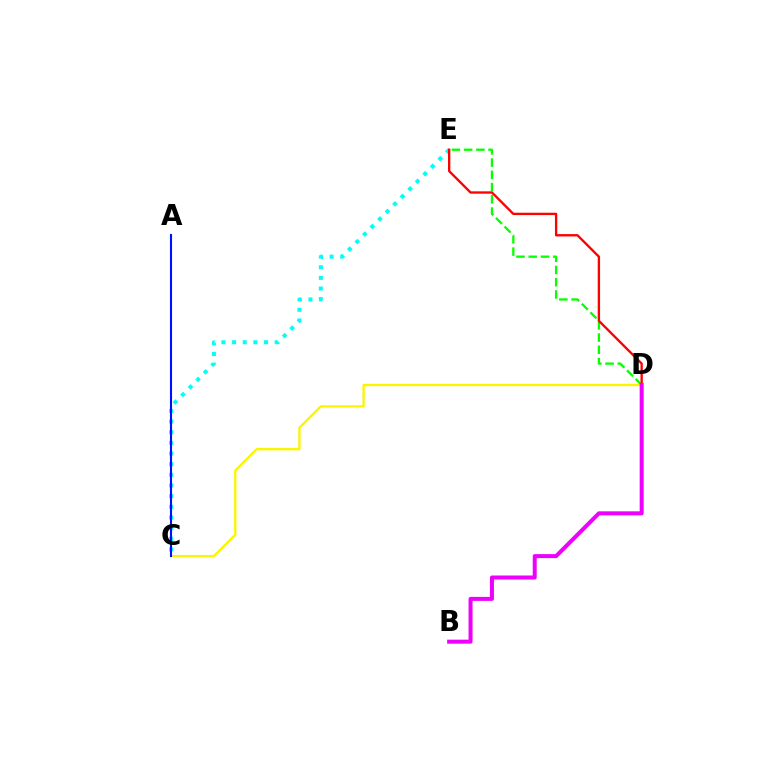{('D', 'E'): [{'color': '#08ff00', 'line_style': 'dashed', 'thickness': 1.66}, {'color': '#ff0000', 'line_style': 'solid', 'thickness': 1.68}], ('C', 'D'): [{'color': '#fcf500', 'line_style': 'solid', 'thickness': 1.68}], ('C', 'E'): [{'color': '#00fff6', 'line_style': 'dotted', 'thickness': 2.9}], ('A', 'C'): [{'color': '#0010ff', 'line_style': 'solid', 'thickness': 1.51}], ('B', 'D'): [{'color': '#ee00ff', 'line_style': 'solid', 'thickness': 2.89}]}